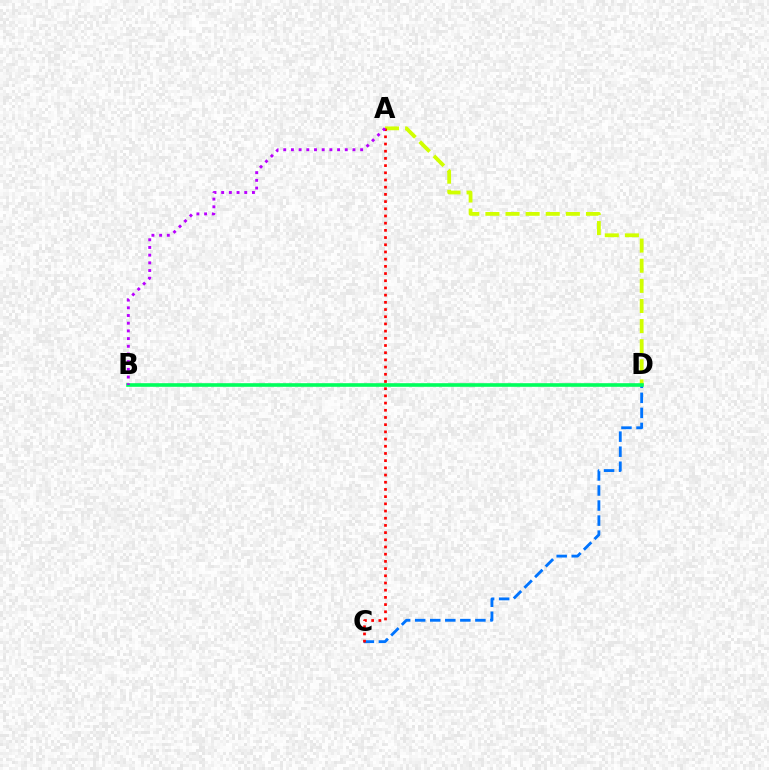{('A', 'D'): [{'color': '#d1ff00', 'line_style': 'dashed', 'thickness': 2.73}], ('C', 'D'): [{'color': '#0074ff', 'line_style': 'dashed', 'thickness': 2.04}], ('B', 'D'): [{'color': '#00ff5c', 'line_style': 'solid', 'thickness': 2.61}], ('A', 'C'): [{'color': '#ff0000', 'line_style': 'dotted', 'thickness': 1.96}], ('A', 'B'): [{'color': '#b900ff', 'line_style': 'dotted', 'thickness': 2.09}]}